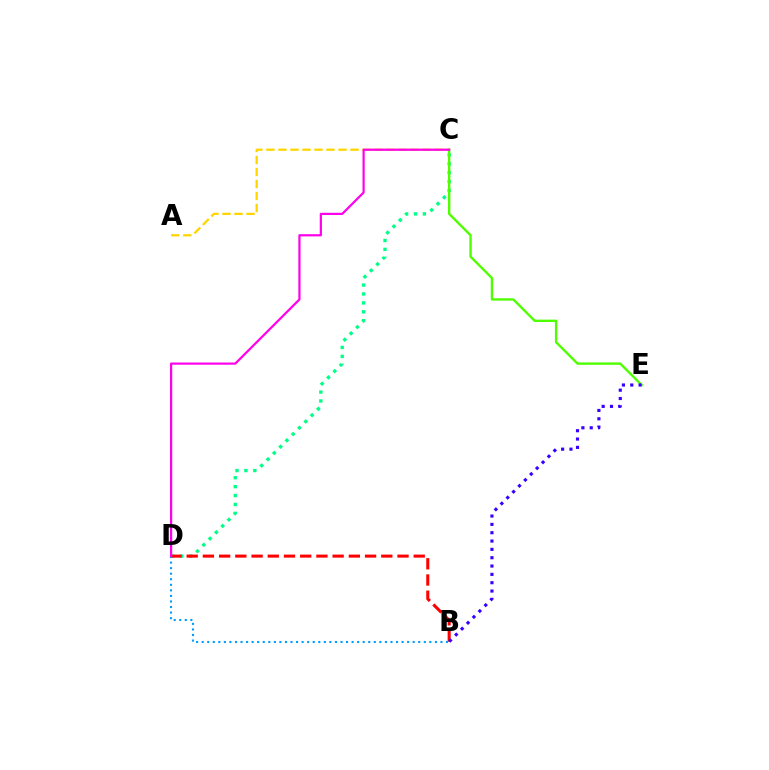{('A', 'C'): [{'color': '#ffd500', 'line_style': 'dashed', 'thickness': 1.63}], ('C', 'D'): [{'color': '#00ff86', 'line_style': 'dotted', 'thickness': 2.42}, {'color': '#ff00ed', 'line_style': 'solid', 'thickness': 1.59}], ('C', 'E'): [{'color': '#4fff00', 'line_style': 'solid', 'thickness': 1.72}], ('B', 'D'): [{'color': '#ff0000', 'line_style': 'dashed', 'thickness': 2.2}, {'color': '#009eff', 'line_style': 'dotted', 'thickness': 1.51}], ('B', 'E'): [{'color': '#3700ff', 'line_style': 'dotted', 'thickness': 2.26}]}